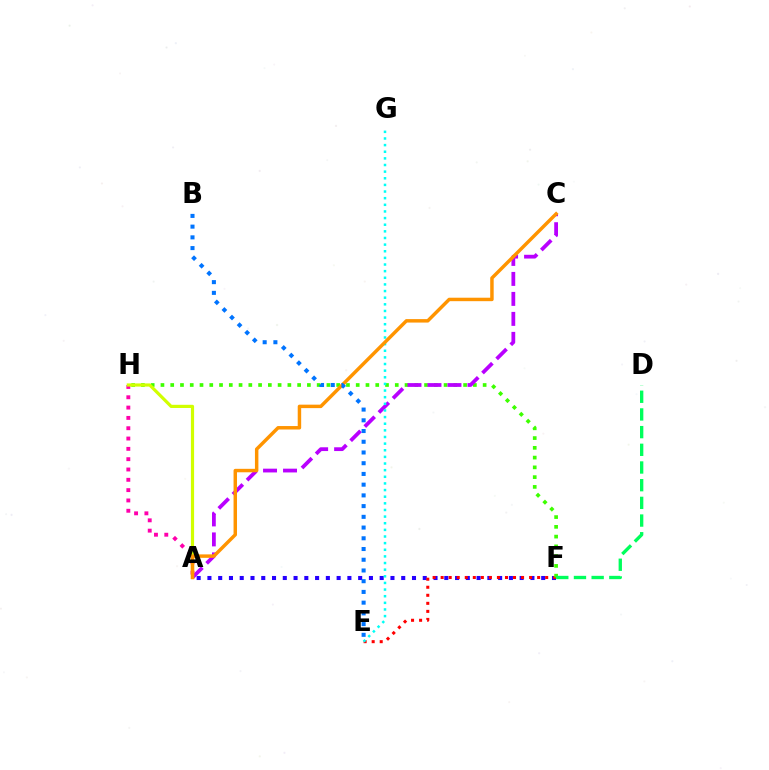{('A', 'F'): [{'color': '#2500ff', 'line_style': 'dotted', 'thickness': 2.93}], ('E', 'F'): [{'color': '#ff0000', 'line_style': 'dotted', 'thickness': 2.18}], ('F', 'H'): [{'color': '#3dff00', 'line_style': 'dotted', 'thickness': 2.65}], ('A', 'C'): [{'color': '#b900ff', 'line_style': 'dashed', 'thickness': 2.72}, {'color': '#ff9400', 'line_style': 'solid', 'thickness': 2.49}], ('A', 'H'): [{'color': '#ff00ac', 'line_style': 'dotted', 'thickness': 2.8}, {'color': '#d1ff00', 'line_style': 'solid', 'thickness': 2.29}], ('E', 'G'): [{'color': '#00fff6', 'line_style': 'dotted', 'thickness': 1.8}], ('D', 'F'): [{'color': '#00ff5c', 'line_style': 'dashed', 'thickness': 2.4}], ('B', 'E'): [{'color': '#0074ff', 'line_style': 'dotted', 'thickness': 2.91}]}